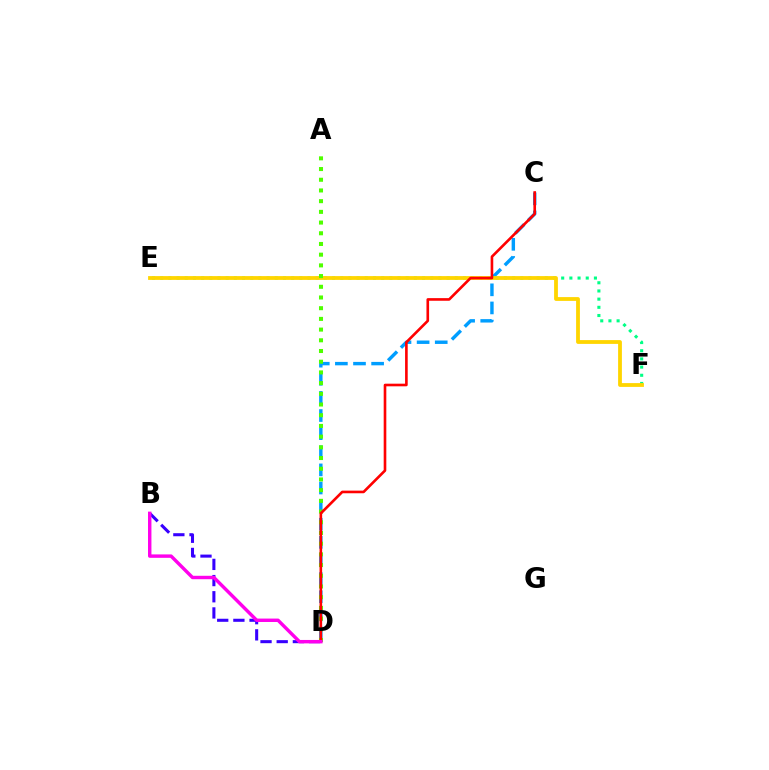{('E', 'F'): [{'color': '#00ff86', 'line_style': 'dotted', 'thickness': 2.22}, {'color': '#ffd500', 'line_style': 'solid', 'thickness': 2.74}], ('B', 'D'): [{'color': '#3700ff', 'line_style': 'dashed', 'thickness': 2.2}, {'color': '#ff00ed', 'line_style': 'solid', 'thickness': 2.46}], ('C', 'D'): [{'color': '#009eff', 'line_style': 'dashed', 'thickness': 2.46}, {'color': '#ff0000', 'line_style': 'solid', 'thickness': 1.89}], ('A', 'D'): [{'color': '#4fff00', 'line_style': 'dotted', 'thickness': 2.91}]}